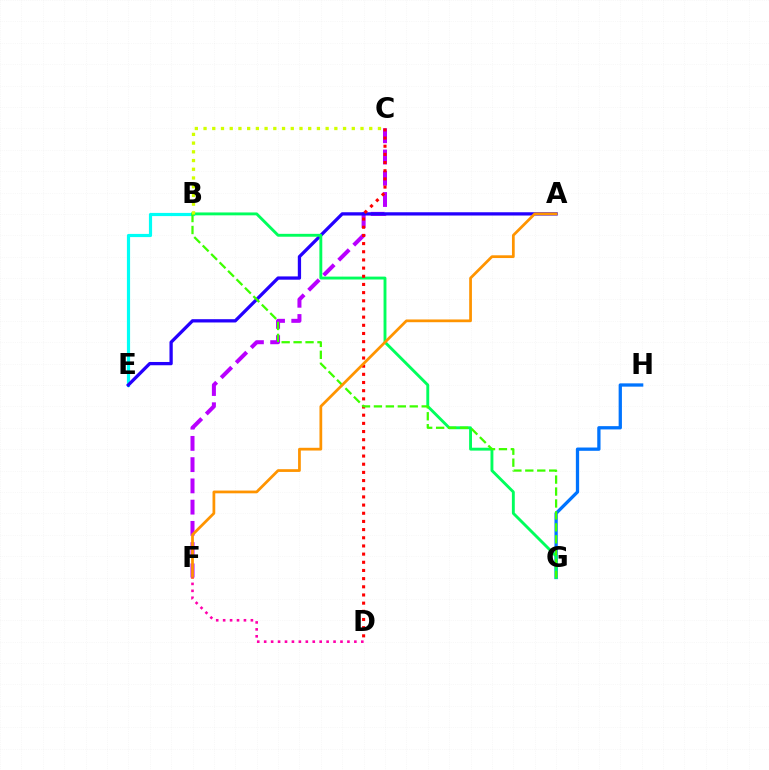{('G', 'H'): [{'color': '#0074ff', 'line_style': 'solid', 'thickness': 2.37}], ('C', 'F'): [{'color': '#b900ff', 'line_style': 'dashed', 'thickness': 2.89}], ('B', 'E'): [{'color': '#00fff6', 'line_style': 'solid', 'thickness': 2.29}], ('A', 'E'): [{'color': '#2500ff', 'line_style': 'solid', 'thickness': 2.36}], ('B', 'G'): [{'color': '#00ff5c', 'line_style': 'solid', 'thickness': 2.08}, {'color': '#3dff00', 'line_style': 'dashed', 'thickness': 1.62}], ('C', 'D'): [{'color': '#ff0000', 'line_style': 'dotted', 'thickness': 2.22}], ('A', 'F'): [{'color': '#ff9400', 'line_style': 'solid', 'thickness': 1.98}], ('B', 'C'): [{'color': '#d1ff00', 'line_style': 'dotted', 'thickness': 2.37}], ('D', 'F'): [{'color': '#ff00ac', 'line_style': 'dotted', 'thickness': 1.88}]}